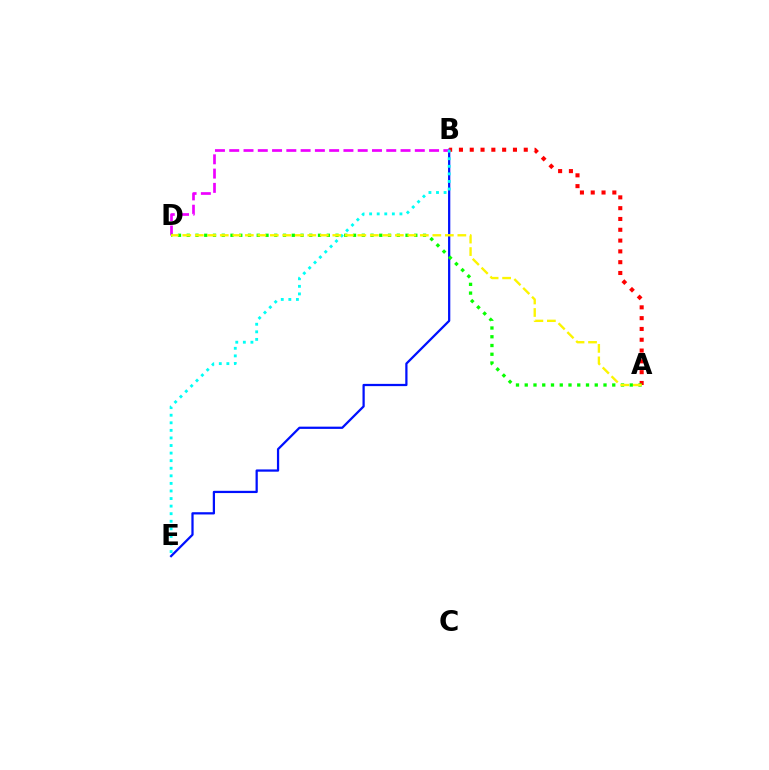{('B', 'E'): [{'color': '#0010ff', 'line_style': 'solid', 'thickness': 1.62}, {'color': '#00fff6', 'line_style': 'dotted', 'thickness': 2.06}], ('A', 'B'): [{'color': '#ff0000', 'line_style': 'dotted', 'thickness': 2.94}], ('B', 'D'): [{'color': '#ee00ff', 'line_style': 'dashed', 'thickness': 1.94}], ('A', 'D'): [{'color': '#08ff00', 'line_style': 'dotted', 'thickness': 2.38}, {'color': '#fcf500', 'line_style': 'dashed', 'thickness': 1.7}]}